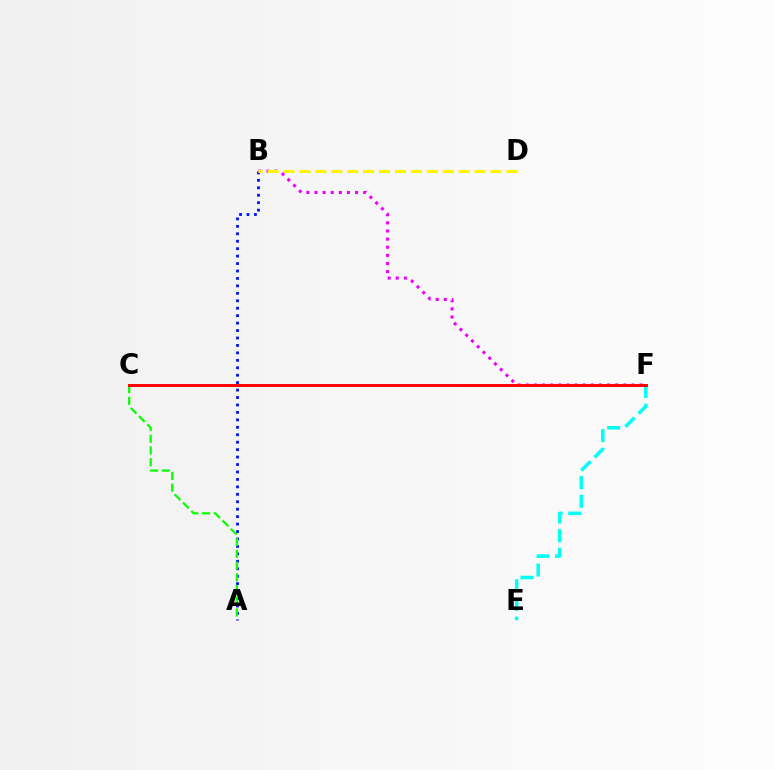{('E', 'F'): [{'color': '#00fff6', 'line_style': 'dashed', 'thickness': 2.53}], ('A', 'B'): [{'color': '#0010ff', 'line_style': 'dotted', 'thickness': 2.02}], ('B', 'F'): [{'color': '#ee00ff', 'line_style': 'dotted', 'thickness': 2.21}], ('A', 'C'): [{'color': '#08ff00', 'line_style': 'dashed', 'thickness': 1.59}], ('C', 'F'): [{'color': '#ff0000', 'line_style': 'solid', 'thickness': 2.11}], ('B', 'D'): [{'color': '#fcf500', 'line_style': 'dashed', 'thickness': 2.16}]}